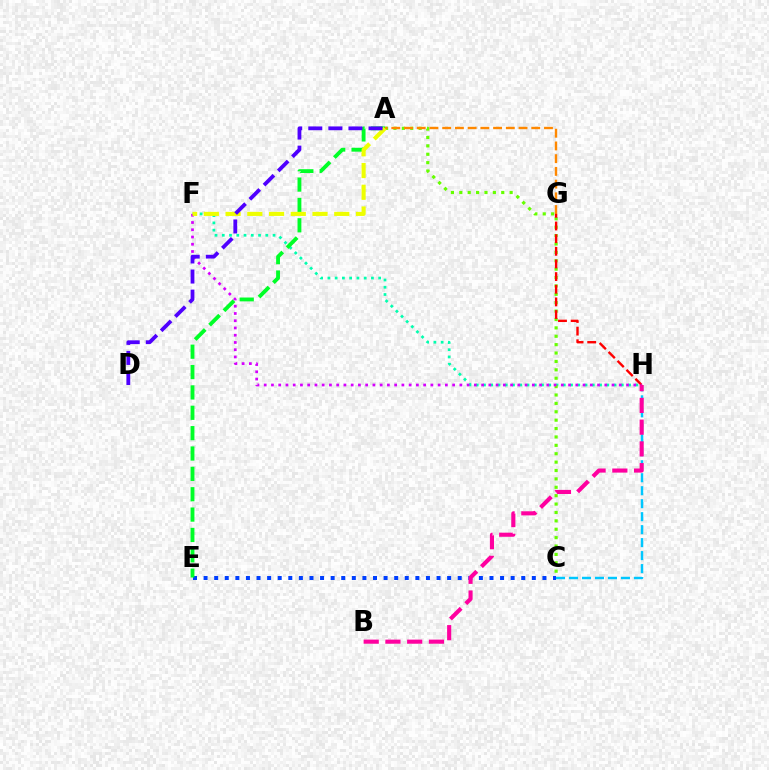{('F', 'H'): [{'color': '#00ffaf', 'line_style': 'dotted', 'thickness': 1.97}, {'color': '#d600ff', 'line_style': 'dotted', 'thickness': 1.97}], ('C', 'E'): [{'color': '#003fff', 'line_style': 'dotted', 'thickness': 2.88}], ('A', 'E'): [{'color': '#00ff27', 'line_style': 'dashed', 'thickness': 2.77}], ('C', 'H'): [{'color': '#00c7ff', 'line_style': 'dashed', 'thickness': 1.76}], ('A', 'C'): [{'color': '#66ff00', 'line_style': 'dotted', 'thickness': 2.28}], ('A', 'G'): [{'color': '#ff8800', 'line_style': 'dashed', 'thickness': 1.73}], ('G', 'H'): [{'color': '#ff0000', 'line_style': 'dashed', 'thickness': 1.72}], ('A', 'F'): [{'color': '#eeff00', 'line_style': 'dashed', 'thickness': 2.95}], ('A', 'D'): [{'color': '#4f00ff', 'line_style': 'dashed', 'thickness': 2.73}], ('B', 'H'): [{'color': '#ff00a0', 'line_style': 'dashed', 'thickness': 2.95}]}